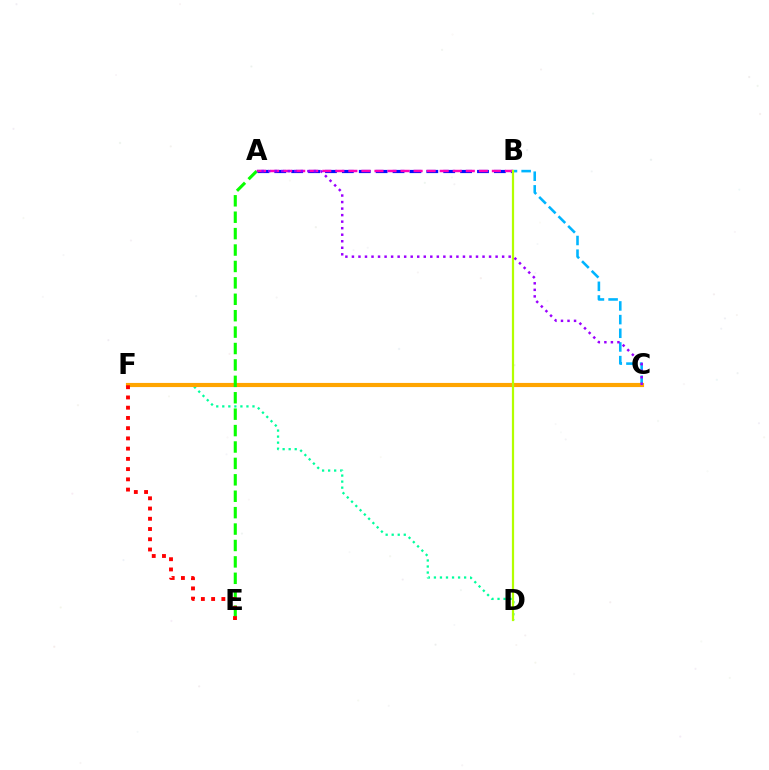{('B', 'C'): [{'color': '#00b5ff', 'line_style': 'dashed', 'thickness': 1.86}], ('A', 'B'): [{'color': '#0010ff', 'line_style': 'dashed', 'thickness': 2.29}, {'color': '#ff00bd', 'line_style': 'dashed', 'thickness': 1.77}], ('D', 'F'): [{'color': '#00ff9d', 'line_style': 'dotted', 'thickness': 1.64}], ('C', 'F'): [{'color': '#ffa500', 'line_style': 'solid', 'thickness': 2.98}], ('A', 'E'): [{'color': '#08ff00', 'line_style': 'dashed', 'thickness': 2.23}], ('B', 'D'): [{'color': '#b3ff00', 'line_style': 'solid', 'thickness': 1.6}], ('E', 'F'): [{'color': '#ff0000', 'line_style': 'dotted', 'thickness': 2.78}], ('A', 'C'): [{'color': '#9b00ff', 'line_style': 'dotted', 'thickness': 1.77}]}